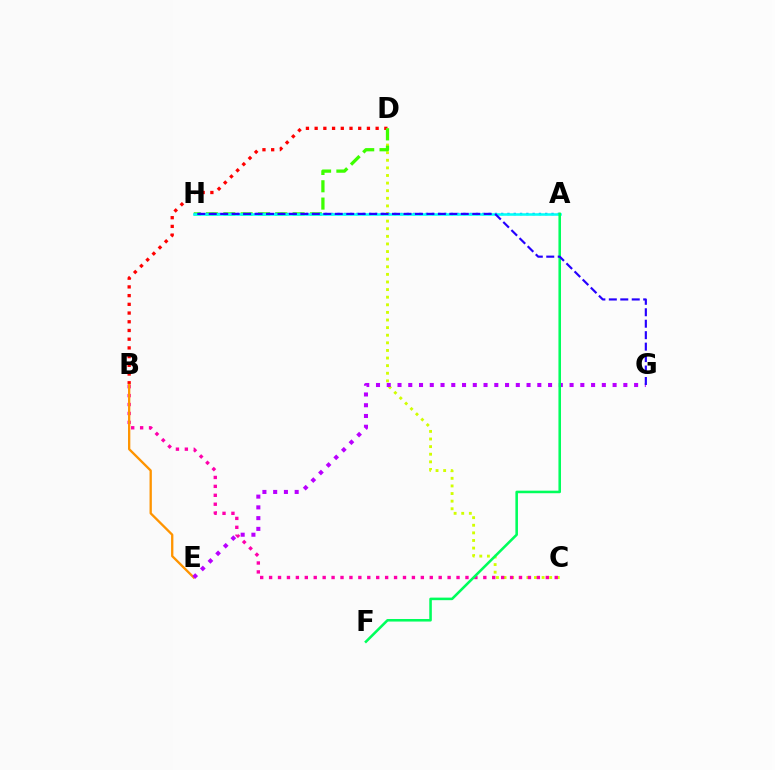{('B', 'D'): [{'color': '#ff0000', 'line_style': 'dotted', 'thickness': 2.37}], ('C', 'D'): [{'color': '#d1ff00', 'line_style': 'dotted', 'thickness': 2.07}], ('D', 'H'): [{'color': '#3dff00', 'line_style': 'dashed', 'thickness': 2.35}], ('B', 'C'): [{'color': '#ff00ac', 'line_style': 'dotted', 'thickness': 2.43}], ('A', 'H'): [{'color': '#0074ff', 'line_style': 'dotted', 'thickness': 1.71}, {'color': '#00fff6', 'line_style': 'solid', 'thickness': 1.83}], ('B', 'E'): [{'color': '#ff9400', 'line_style': 'solid', 'thickness': 1.67}], ('E', 'G'): [{'color': '#b900ff', 'line_style': 'dotted', 'thickness': 2.92}], ('A', 'F'): [{'color': '#00ff5c', 'line_style': 'solid', 'thickness': 1.84}], ('G', 'H'): [{'color': '#2500ff', 'line_style': 'dashed', 'thickness': 1.56}]}